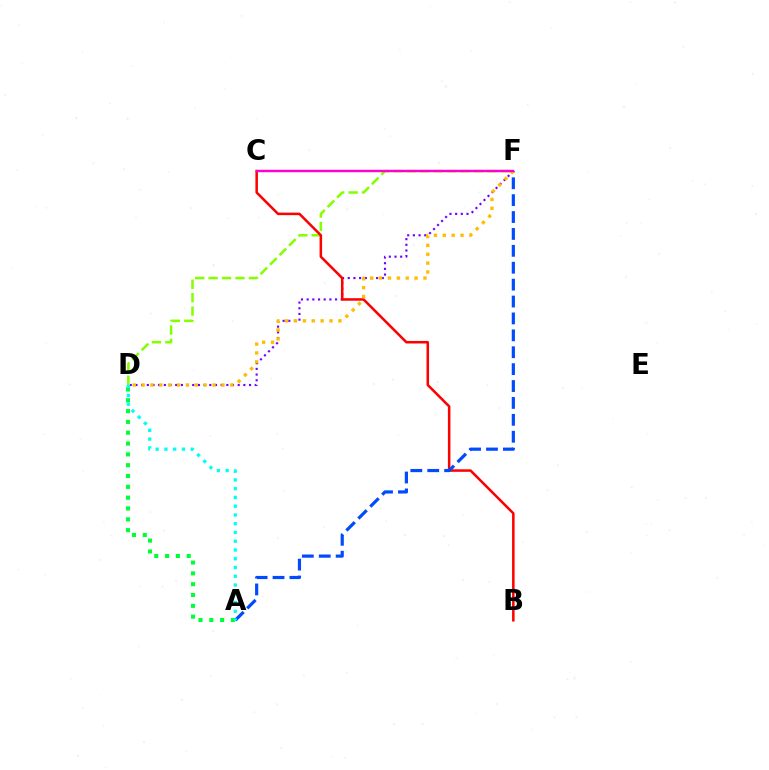{('D', 'F'): [{'color': '#7200ff', 'line_style': 'dotted', 'thickness': 1.54}, {'color': '#84ff00', 'line_style': 'dashed', 'thickness': 1.82}, {'color': '#ffbd00', 'line_style': 'dotted', 'thickness': 2.41}], ('A', 'D'): [{'color': '#00ff39', 'line_style': 'dotted', 'thickness': 2.94}, {'color': '#00fff6', 'line_style': 'dotted', 'thickness': 2.38}], ('B', 'C'): [{'color': '#ff0000', 'line_style': 'solid', 'thickness': 1.82}], ('A', 'F'): [{'color': '#004bff', 'line_style': 'dashed', 'thickness': 2.3}], ('C', 'F'): [{'color': '#ff00cf', 'line_style': 'solid', 'thickness': 1.75}]}